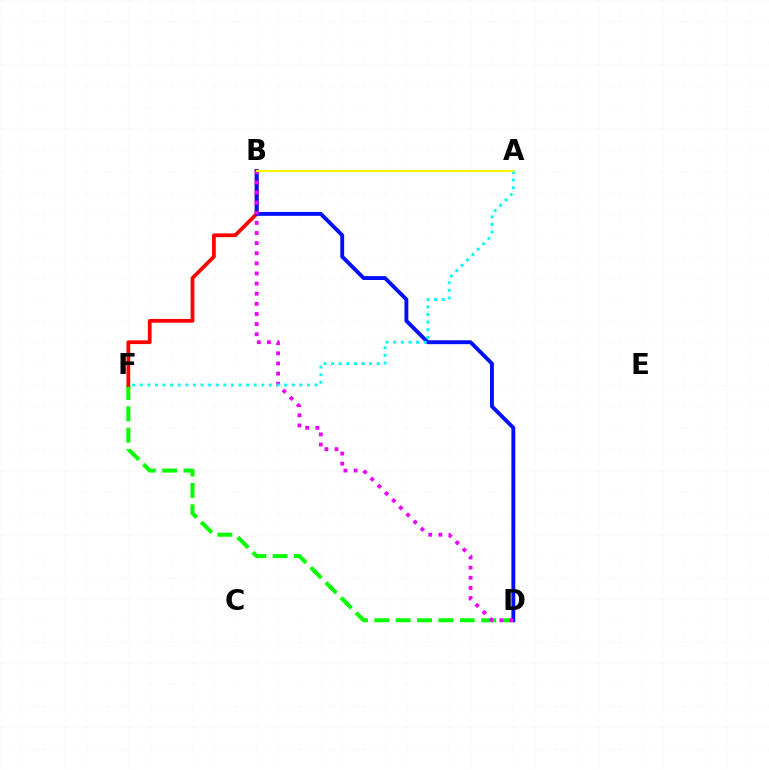{('D', 'F'): [{'color': '#08ff00', 'line_style': 'dashed', 'thickness': 2.9}], ('B', 'F'): [{'color': '#ff0000', 'line_style': 'solid', 'thickness': 2.7}], ('B', 'D'): [{'color': '#0010ff', 'line_style': 'solid', 'thickness': 2.79}, {'color': '#ee00ff', 'line_style': 'dotted', 'thickness': 2.75}], ('A', 'F'): [{'color': '#00fff6', 'line_style': 'dotted', 'thickness': 2.06}], ('A', 'B'): [{'color': '#fcf500', 'line_style': 'solid', 'thickness': 1.52}]}